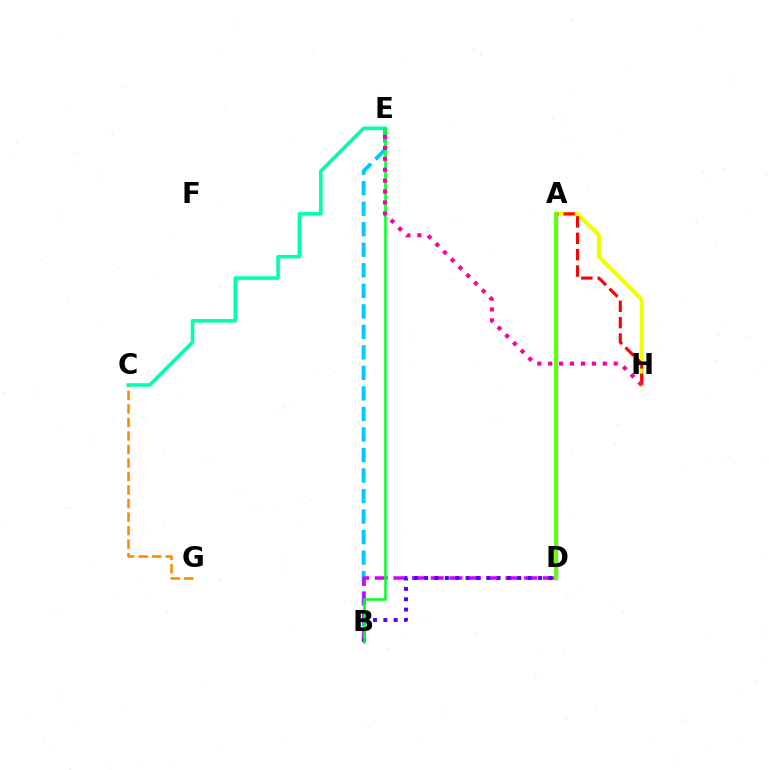{('A', 'D'): [{'color': '#003fff', 'line_style': 'solid', 'thickness': 2.36}, {'color': '#66ff00', 'line_style': 'solid', 'thickness': 2.86}], ('C', 'E'): [{'color': '#00ffaf', 'line_style': 'solid', 'thickness': 2.59}], ('B', 'E'): [{'color': '#00c7ff', 'line_style': 'dashed', 'thickness': 2.79}, {'color': '#00ff27', 'line_style': 'solid', 'thickness': 1.82}], ('A', 'H'): [{'color': '#eeff00', 'line_style': 'solid', 'thickness': 2.92}, {'color': '#ff0000', 'line_style': 'dashed', 'thickness': 2.22}], ('B', 'D'): [{'color': '#d600ff', 'line_style': 'dashed', 'thickness': 2.54}, {'color': '#4f00ff', 'line_style': 'dotted', 'thickness': 2.81}], ('C', 'G'): [{'color': '#ff8800', 'line_style': 'dashed', 'thickness': 1.84}], ('E', 'H'): [{'color': '#ff00a0', 'line_style': 'dotted', 'thickness': 2.97}]}